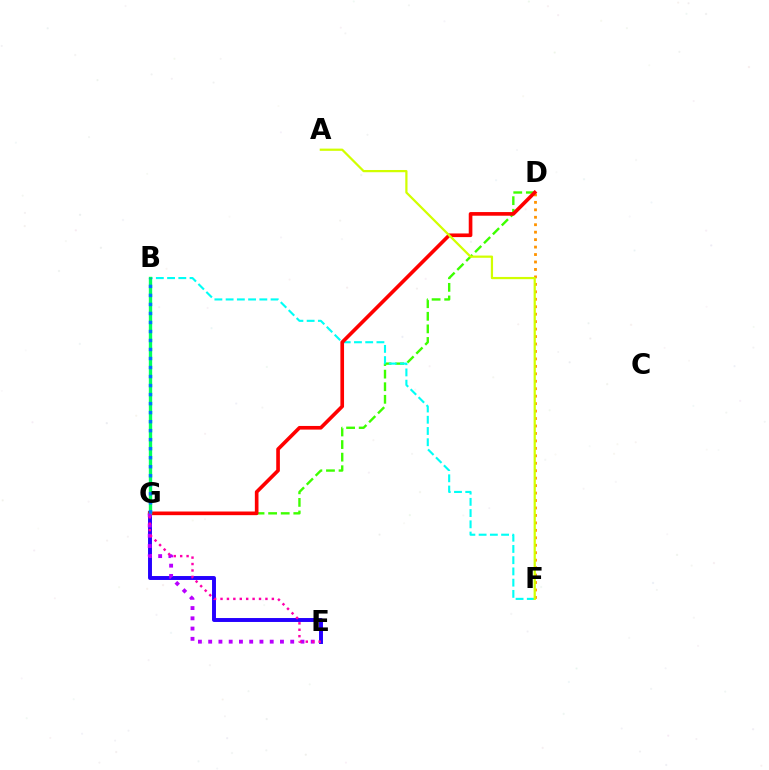{('D', 'G'): [{'color': '#3dff00', 'line_style': 'dashed', 'thickness': 1.71}, {'color': '#ff0000', 'line_style': 'solid', 'thickness': 2.63}], ('E', 'G'): [{'color': '#2500ff', 'line_style': 'solid', 'thickness': 2.83}, {'color': '#b900ff', 'line_style': 'dotted', 'thickness': 2.79}, {'color': '#ff00ac', 'line_style': 'dotted', 'thickness': 1.74}], ('D', 'F'): [{'color': '#ff9400', 'line_style': 'dotted', 'thickness': 2.03}], ('B', 'F'): [{'color': '#00fff6', 'line_style': 'dashed', 'thickness': 1.53}], ('B', 'G'): [{'color': '#00ff5c', 'line_style': 'solid', 'thickness': 2.42}, {'color': '#0074ff', 'line_style': 'dotted', 'thickness': 2.45}], ('A', 'F'): [{'color': '#d1ff00', 'line_style': 'solid', 'thickness': 1.61}]}